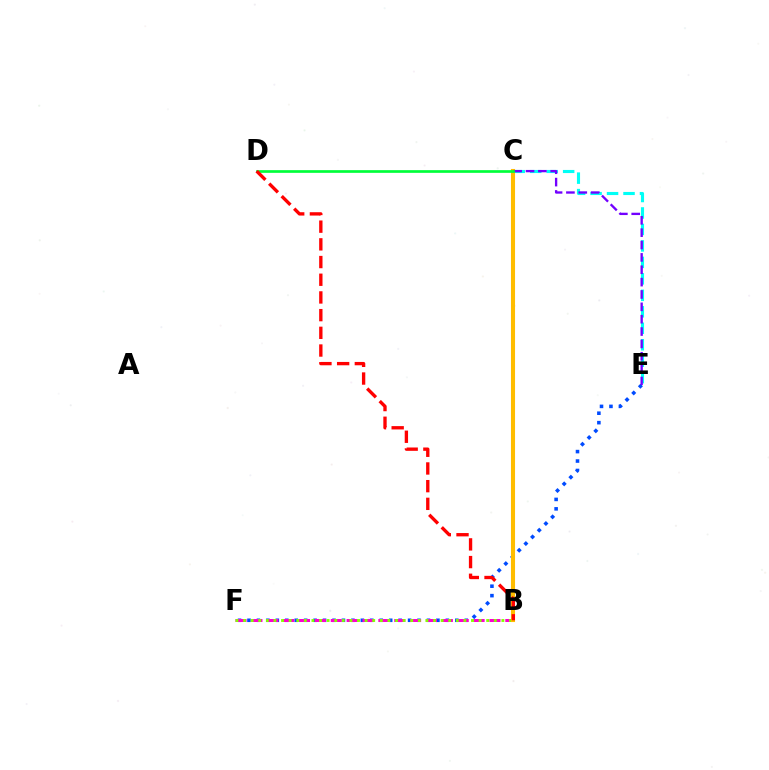{('E', 'F'): [{'color': '#004bff', 'line_style': 'dotted', 'thickness': 2.57}], ('B', 'F'): [{'color': '#ff00cf', 'line_style': 'dashed', 'thickness': 2.16}, {'color': '#84ff00', 'line_style': 'dotted', 'thickness': 2.06}], ('C', 'E'): [{'color': '#00fff6', 'line_style': 'dashed', 'thickness': 2.24}, {'color': '#7200ff', 'line_style': 'dashed', 'thickness': 1.68}], ('B', 'C'): [{'color': '#ffbd00', 'line_style': 'solid', 'thickness': 2.94}], ('C', 'D'): [{'color': '#00ff39', 'line_style': 'solid', 'thickness': 1.94}], ('B', 'D'): [{'color': '#ff0000', 'line_style': 'dashed', 'thickness': 2.4}]}